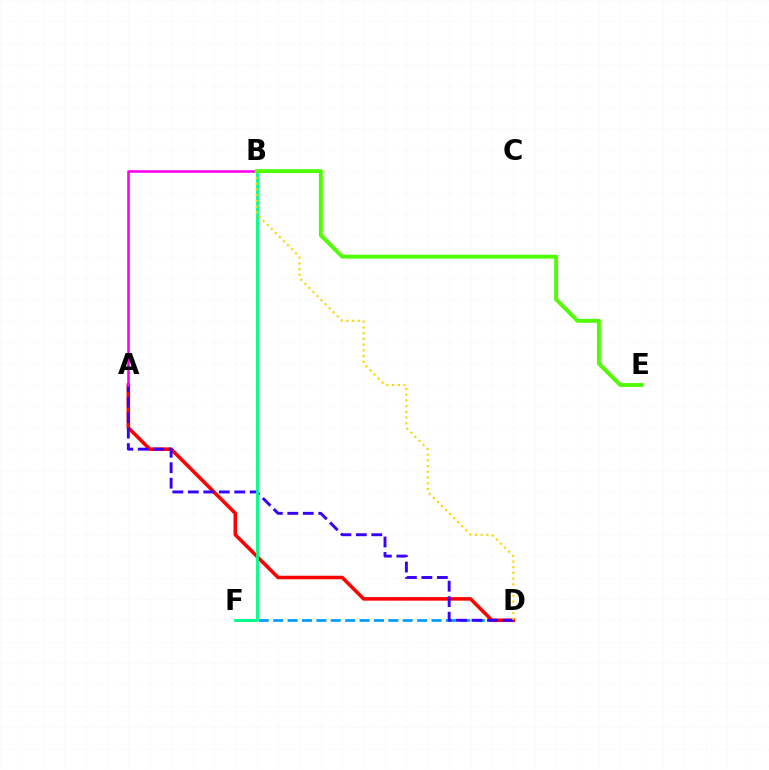{('D', 'F'): [{'color': '#009eff', 'line_style': 'dashed', 'thickness': 1.96}], ('A', 'D'): [{'color': '#ff0000', 'line_style': 'solid', 'thickness': 2.55}, {'color': '#3700ff', 'line_style': 'dashed', 'thickness': 2.1}], ('B', 'F'): [{'color': '#00ff86', 'line_style': 'solid', 'thickness': 2.03}], ('A', 'B'): [{'color': '#ff00ed', 'line_style': 'solid', 'thickness': 1.87}], ('B', 'D'): [{'color': '#ffd500', 'line_style': 'dotted', 'thickness': 1.56}], ('B', 'E'): [{'color': '#4fff00', 'line_style': 'solid', 'thickness': 2.8}]}